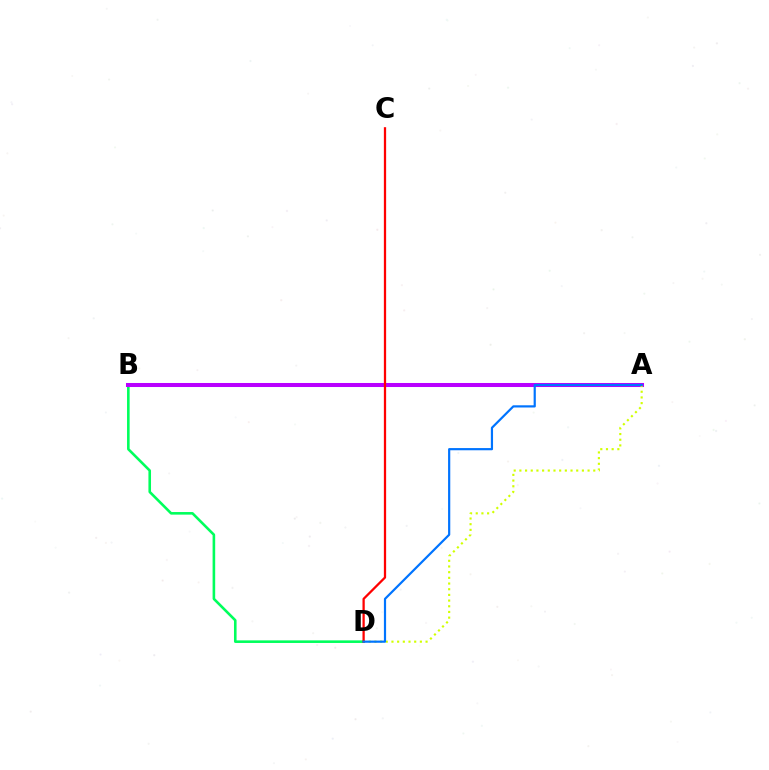{('B', 'D'): [{'color': '#00ff5c', 'line_style': 'solid', 'thickness': 1.87}], ('A', 'B'): [{'color': '#b900ff', 'line_style': 'solid', 'thickness': 2.9}], ('A', 'D'): [{'color': '#d1ff00', 'line_style': 'dotted', 'thickness': 1.54}, {'color': '#0074ff', 'line_style': 'solid', 'thickness': 1.58}], ('C', 'D'): [{'color': '#ff0000', 'line_style': 'solid', 'thickness': 1.63}]}